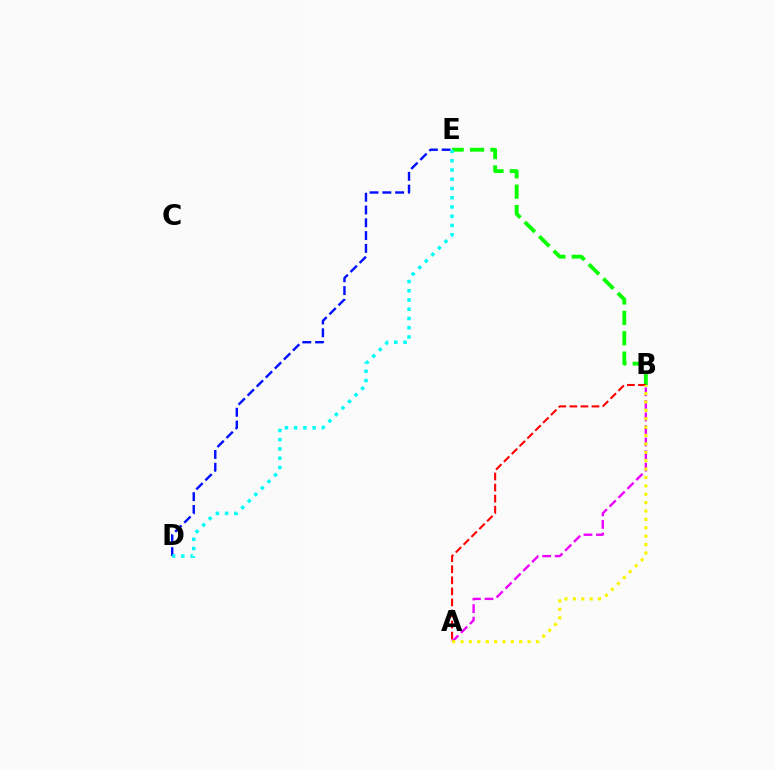{('B', 'E'): [{'color': '#08ff00', 'line_style': 'dashed', 'thickness': 2.77}], ('A', 'B'): [{'color': '#ff0000', 'line_style': 'dashed', 'thickness': 1.5}, {'color': '#ee00ff', 'line_style': 'dashed', 'thickness': 1.7}, {'color': '#fcf500', 'line_style': 'dotted', 'thickness': 2.28}], ('D', 'E'): [{'color': '#0010ff', 'line_style': 'dashed', 'thickness': 1.74}, {'color': '#00fff6', 'line_style': 'dotted', 'thickness': 2.51}]}